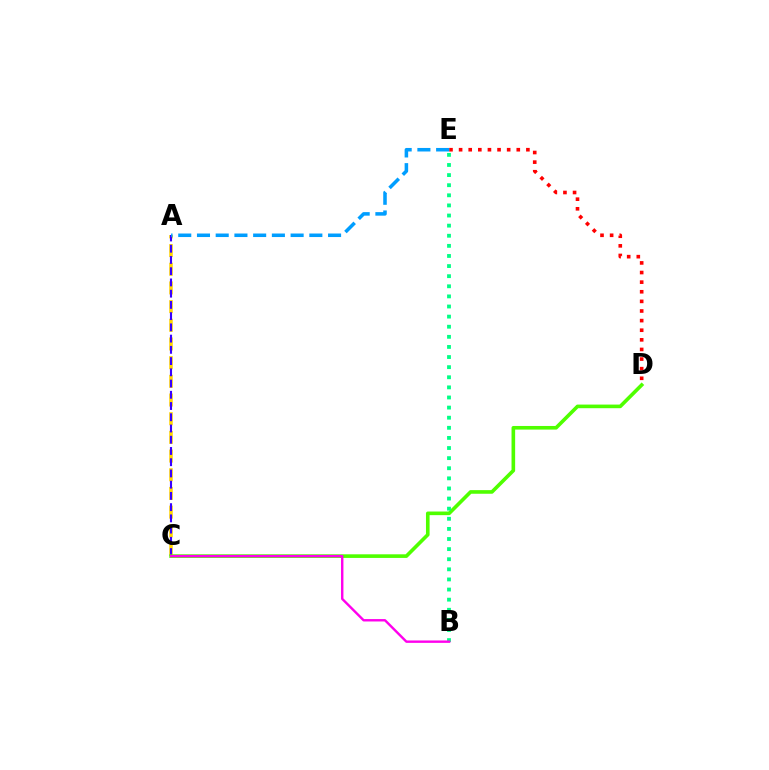{('A', 'C'): [{'color': '#ffd500', 'line_style': 'dashed', 'thickness': 2.54}, {'color': '#3700ff', 'line_style': 'dashed', 'thickness': 1.53}], ('C', 'D'): [{'color': '#4fff00', 'line_style': 'solid', 'thickness': 2.61}], ('D', 'E'): [{'color': '#ff0000', 'line_style': 'dotted', 'thickness': 2.61}], ('B', 'E'): [{'color': '#00ff86', 'line_style': 'dotted', 'thickness': 2.75}], ('B', 'C'): [{'color': '#ff00ed', 'line_style': 'solid', 'thickness': 1.73}], ('A', 'E'): [{'color': '#009eff', 'line_style': 'dashed', 'thickness': 2.54}]}